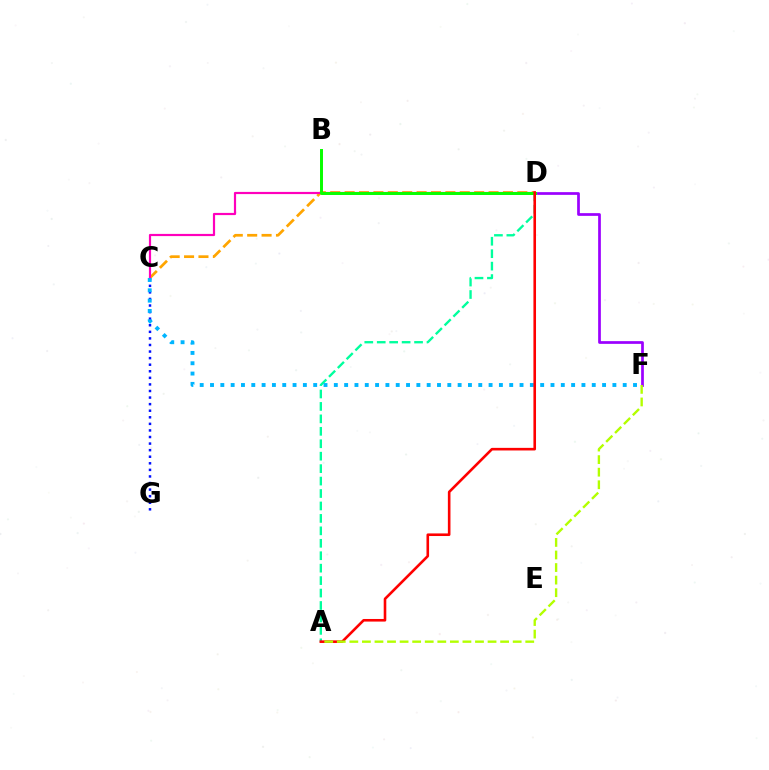{('C', 'G'): [{'color': '#0010ff', 'line_style': 'dotted', 'thickness': 1.79}], ('C', 'D'): [{'color': '#ffa500', 'line_style': 'dashed', 'thickness': 1.96}, {'color': '#ff00bd', 'line_style': 'solid', 'thickness': 1.57}], ('A', 'D'): [{'color': '#00ff9d', 'line_style': 'dashed', 'thickness': 1.69}, {'color': '#ff0000', 'line_style': 'solid', 'thickness': 1.87}], ('C', 'F'): [{'color': '#00b5ff', 'line_style': 'dotted', 'thickness': 2.8}], ('D', 'F'): [{'color': '#9b00ff', 'line_style': 'solid', 'thickness': 1.96}], ('B', 'D'): [{'color': '#08ff00', 'line_style': 'solid', 'thickness': 2.14}], ('A', 'F'): [{'color': '#b3ff00', 'line_style': 'dashed', 'thickness': 1.71}]}